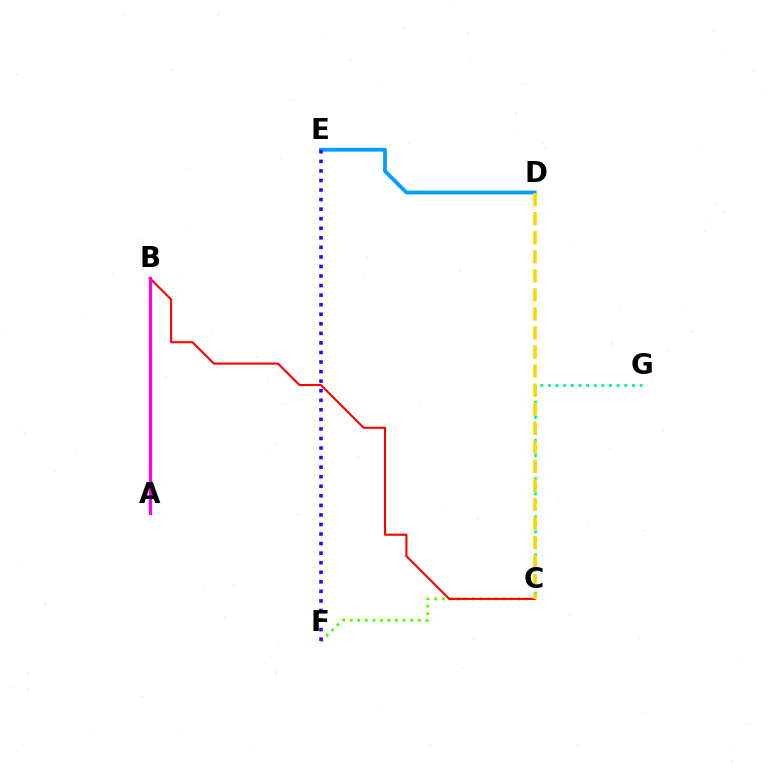{('D', 'E'): [{'color': '#009eff', 'line_style': 'solid', 'thickness': 2.73}], ('C', 'G'): [{'color': '#00ff86', 'line_style': 'dotted', 'thickness': 2.08}], ('C', 'F'): [{'color': '#4fff00', 'line_style': 'dotted', 'thickness': 2.05}], ('B', 'C'): [{'color': '#ff0000', 'line_style': 'solid', 'thickness': 1.52}], ('A', 'B'): [{'color': '#ff00ed', 'line_style': 'solid', 'thickness': 2.29}], ('C', 'D'): [{'color': '#ffd500', 'line_style': 'dashed', 'thickness': 2.59}], ('E', 'F'): [{'color': '#3700ff', 'line_style': 'dotted', 'thickness': 2.6}]}